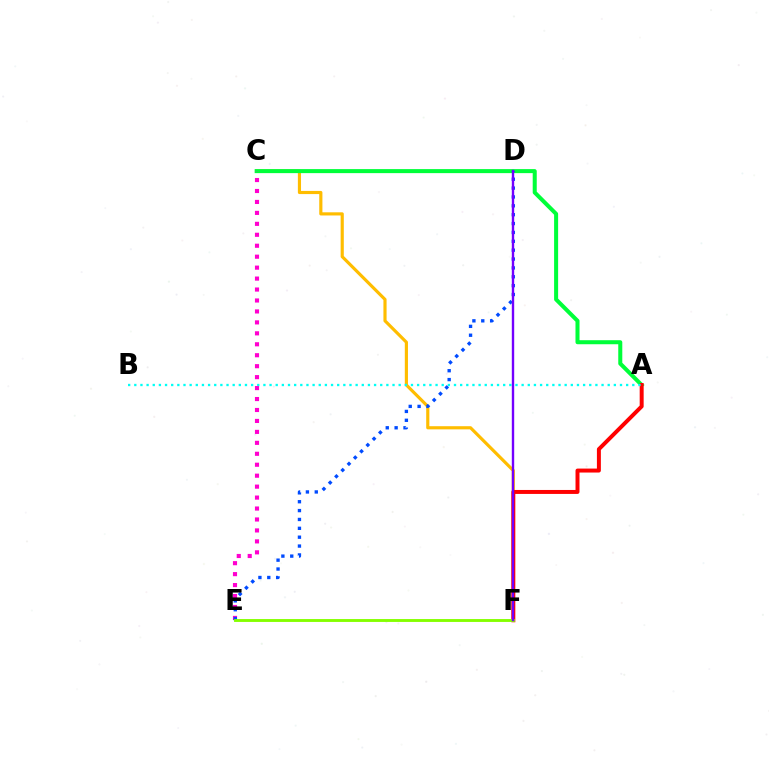{('C', 'F'): [{'color': '#ffbd00', 'line_style': 'solid', 'thickness': 2.27}], ('A', 'C'): [{'color': '#00ff39', 'line_style': 'solid', 'thickness': 2.9}], ('A', 'F'): [{'color': '#ff0000', 'line_style': 'solid', 'thickness': 2.86}], ('A', 'B'): [{'color': '#00fff6', 'line_style': 'dotted', 'thickness': 1.67}], ('C', 'E'): [{'color': '#ff00cf', 'line_style': 'dotted', 'thickness': 2.98}], ('D', 'E'): [{'color': '#004bff', 'line_style': 'dotted', 'thickness': 2.41}], ('E', 'F'): [{'color': '#84ff00', 'line_style': 'solid', 'thickness': 2.07}], ('D', 'F'): [{'color': '#7200ff', 'line_style': 'solid', 'thickness': 1.72}]}